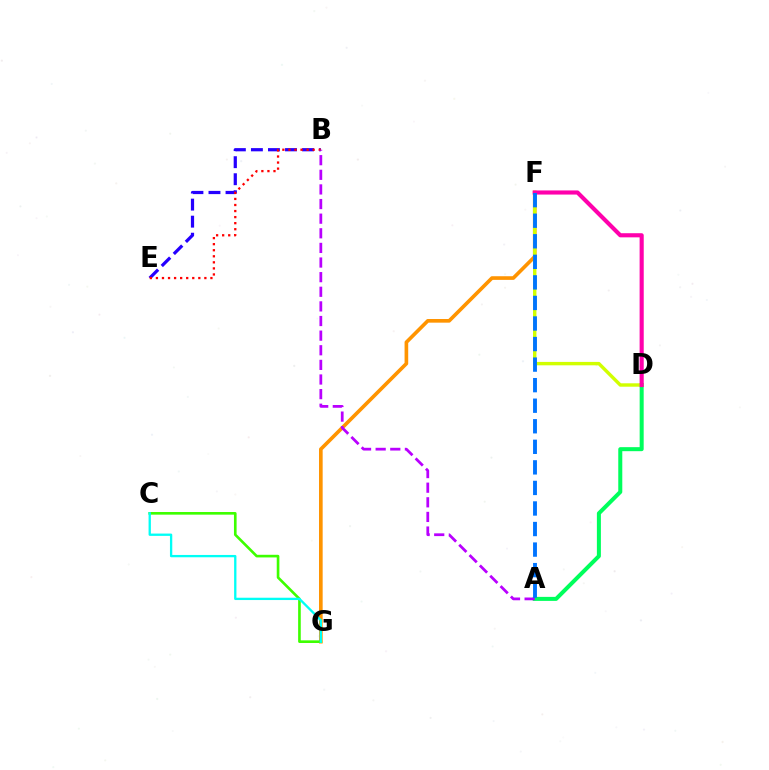{('F', 'G'): [{'color': '#ff9400', 'line_style': 'solid', 'thickness': 2.63}], ('B', 'E'): [{'color': '#2500ff', 'line_style': 'dashed', 'thickness': 2.32}, {'color': '#ff0000', 'line_style': 'dotted', 'thickness': 1.65}], ('A', 'D'): [{'color': '#00ff5c', 'line_style': 'solid', 'thickness': 2.9}], ('D', 'F'): [{'color': '#d1ff00', 'line_style': 'solid', 'thickness': 2.46}, {'color': '#ff00ac', 'line_style': 'solid', 'thickness': 2.97}], ('C', 'G'): [{'color': '#3dff00', 'line_style': 'solid', 'thickness': 1.9}, {'color': '#00fff6', 'line_style': 'solid', 'thickness': 1.67}], ('A', 'B'): [{'color': '#b900ff', 'line_style': 'dashed', 'thickness': 1.99}], ('A', 'F'): [{'color': '#0074ff', 'line_style': 'dashed', 'thickness': 2.79}]}